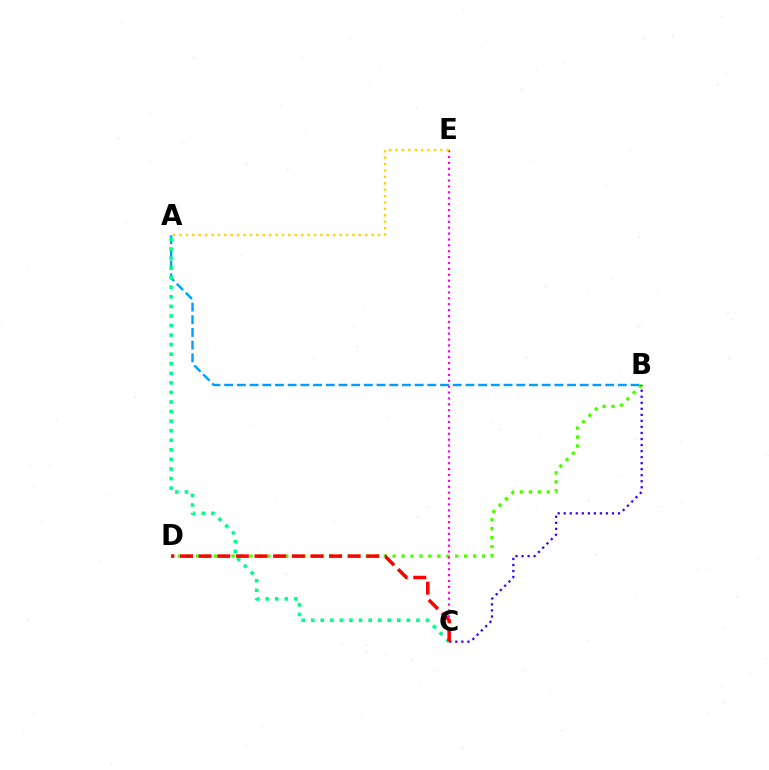{('B', 'D'): [{'color': '#4fff00', 'line_style': 'dotted', 'thickness': 2.43}], ('A', 'B'): [{'color': '#009eff', 'line_style': 'dashed', 'thickness': 1.73}], ('C', 'E'): [{'color': '#ff00ed', 'line_style': 'dotted', 'thickness': 1.6}], ('B', 'C'): [{'color': '#3700ff', 'line_style': 'dotted', 'thickness': 1.64}], ('A', 'C'): [{'color': '#00ff86', 'line_style': 'dotted', 'thickness': 2.6}], ('C', 'D'): [{'color': '#ff0000', 'line_style': 'dashed', 'thickness': 2.53}], ('A', 'E'): [{'color': '#ffd500', 'line_style': 'dotted', 'thickness': 1.74}]}